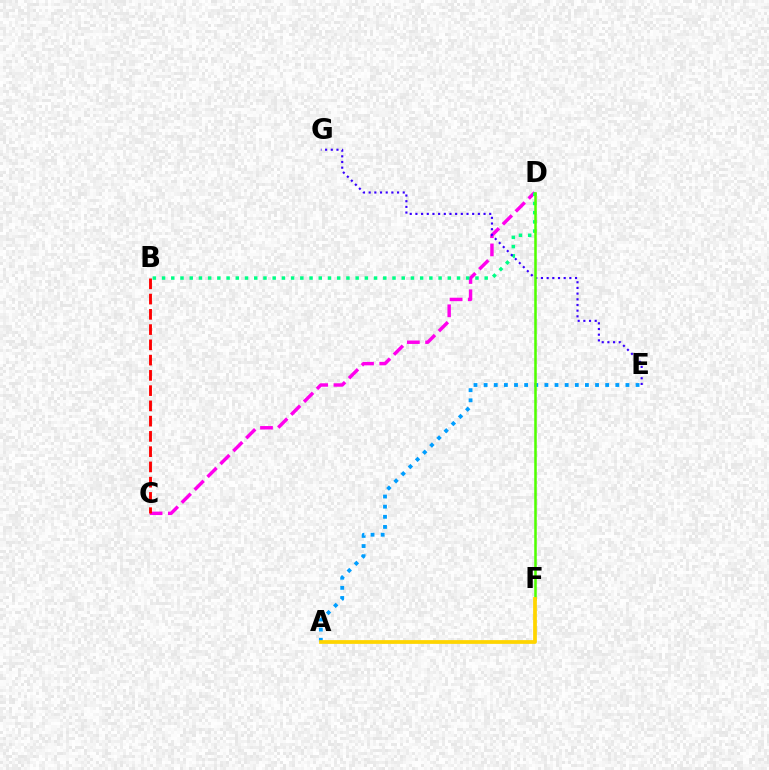{('C', 'D'): [{'color': '#ff00ed', 'line_style': 'dashed', 'thickness': 2.48}], ('B', 'D'): [{'color': '#00ff86', 'line_style': 'dotted', 'thickness': 2.5}], ('E', 'G'): [{'color': '#3700ff', 'line_style': 'dotted', 'thickness': 1.54}], ('B', 'C'): [{'color': '#ff0000', 'line_style': 'dashed', 'thickness': 2.07}], ('A', 'E'): [{'color': '#009eff', 'line_style': 'dotted', 'thickness': 2.75}], ('D', 'F'): [{'color': '#4fff00', 'line_style': 'solid', 'thickness': 1.82}], ('A', 'F'): [{'color': '#ffd500', 'line_style': 'solid', 'thickness': 2.7}]}